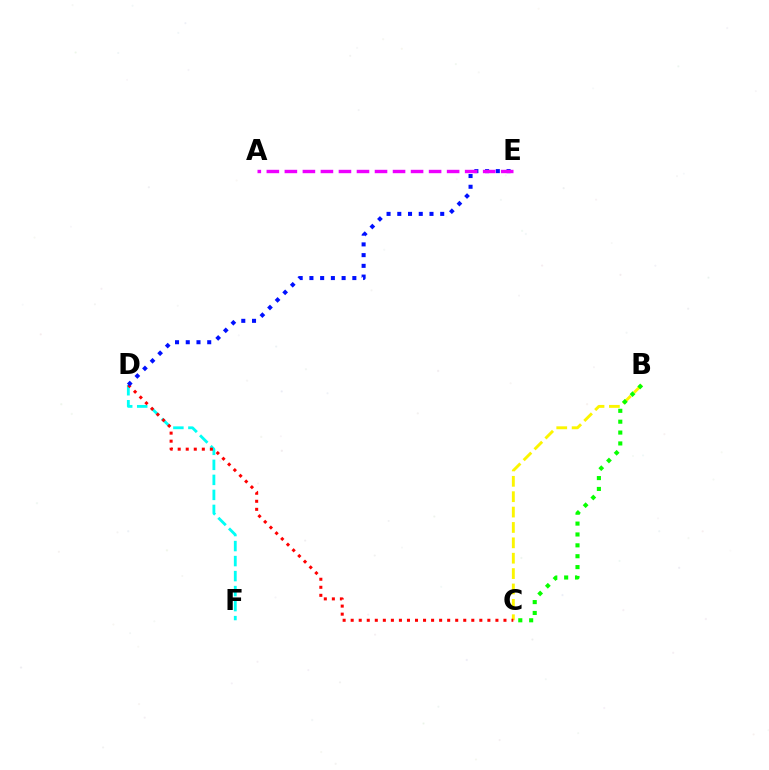{('D', 'F'): [{'color': '#00fff6', 'line_style': 'dashed', 'thickness': 2.04}], ('B', 'C'): [{'color': '#fcf500', 'line_style': 'dashed', 'thickness': 2.09}, {'color': '#08ff00', 'line_style': 'dotted', 'thickness': 2.95}], ('C', 'D'): [{'color': '#ff0000', 'line_style': 'dotted', 'thickness': 2.18}], ('D', 'E'): [{'color': '#0010ff', 'line_style': 'dotted', 'thickness': 2.92}], ('A', 'E'): [{'color': '#ee00ff', 'line_style': 'dashed', 'thickness': 2.45}]}